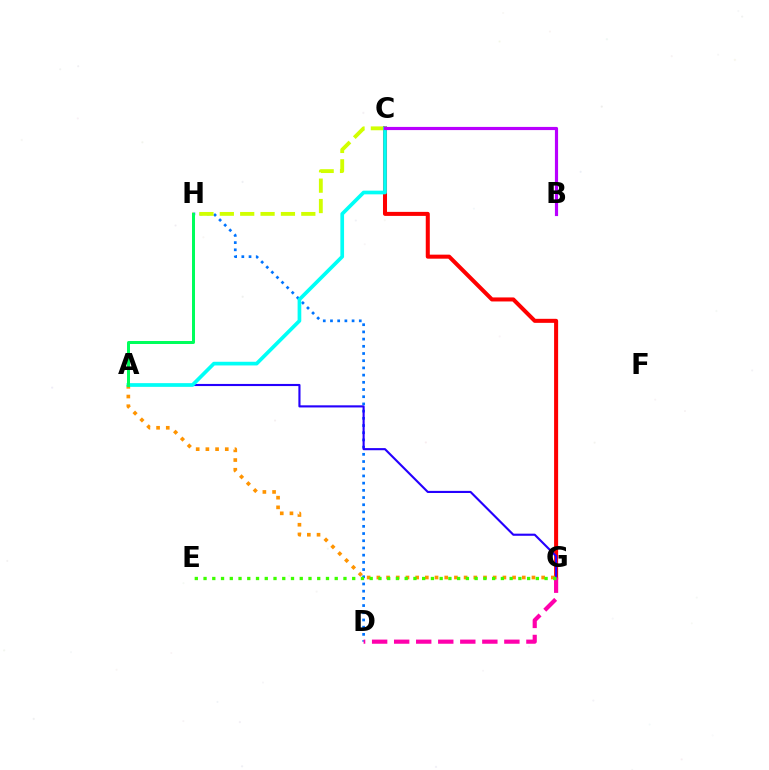{('D', 'H'): [{'color': '#0074ff', 'line_style': 'dotted', 'thickness': 1.96}], ('C', 'H'): [{'color': '#d1ff00', 'line_style': 'dashed', 'thickness': 2.77}], ('C', 'G'): [{'color': '#ff0000', 'line_style': 'solid', 'thickness': 2.9}], ('A', 'G'): [{'color': '#2500ff', 'line_style': 'solid', 'thickness': 1.53}, {'color': '#ff9400', 'line_style': 'dotted', 'thickness': 2.63}], ('A', 'C'): [{'color': '#00fff6', 'line_style': 'solid', 'thickness': 2.65}], ('D', 'G'): [{'color': '#ff00ac', 'line_style': 'dashed', 'thickness': 2.99}], ('E', 'G'): [{'color': '#3dff00', 'line_style': 'dotted', 'thickness': 2.38}], ('B', 'C'): [{'color': '#b900ff', 'line_style': 'solid', 'thickness': 2.28}], ('A', 'H'): [{'color': '#00ff5c', 'line_style': 'solid', 'thickness': 2.16}]}